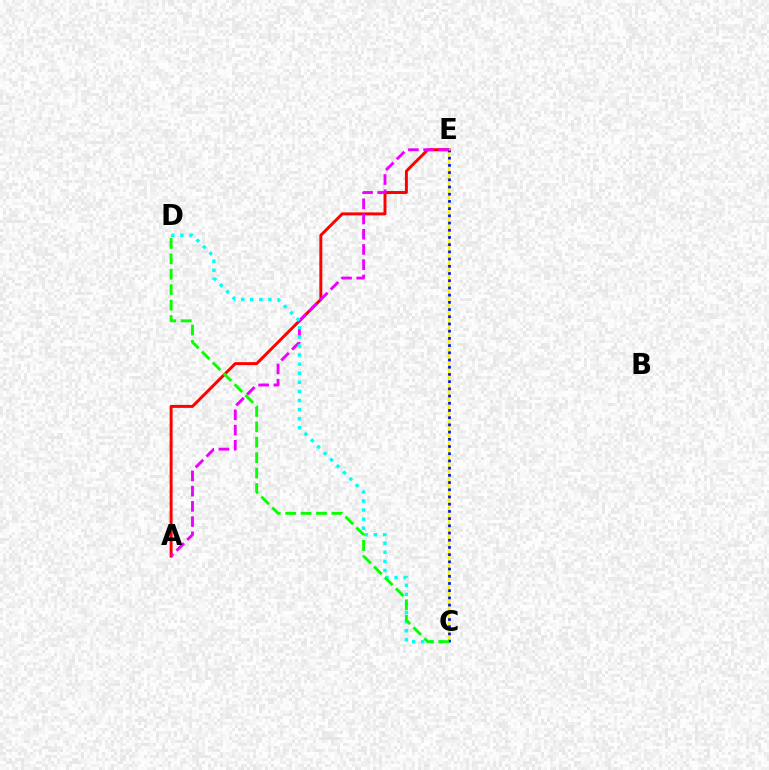{('A', 'E'): [{'color': '#ff0000', 'line_style': 'solid', 'thickness': 2.13}, {'color': '#ee00ff', 'line_style': 'dashed', 'thickness': 2.07}], ('C', 'E'): [{'color': '#fcf500', 'line_style': 'solid', 'thickness': 1.76}, {'color': '#0010ff', 'line_style': 'dotted', 'thickness': 1.96}], ('C', 'D'): [{'color': '#00fff6', 'line_style': 'dotted', 'thickness': 2.47}, {'color': '#08ff00', 'line_style': 'dashed', 'thickness': 2.1}]}